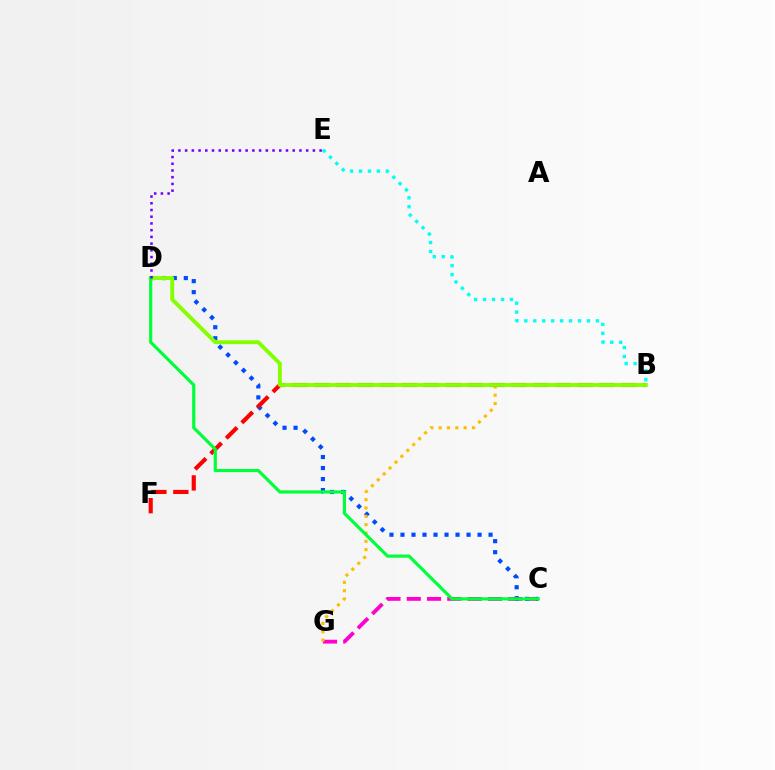{('C', 'G'): [{'color': '#ff00cf', 'line_style': 'dashed', 'thickness': 2.75}], ('C', 'D'): [{'color': '#004bff', 'line_style': 'dotted', 'thickness': 2.99}, {'color': '#00ff39', 'line_style': 'solid', 'thickness': 2.29}], ('B', 'G'): [{'color': '#ffbd00', 'line_style': 'dotted', 'thickness': 2.26}], ('B', 'F'): [{'color': '#ff0000', 'line_style': 'dashed', 'thickness': 2.98}], ('B', 'E'): [{'color': '#00fff6', 'line_style': 'dotted', 'thickness': 2.43}], ('B', 'D'): [{'color': '#84ff00', 'line_style': 'solid', 'thickness': 2.79}], ('D', 'E'): [{'color': '#7200ff', 'line_style': 'dotted', 'thickness': 1.83}]}